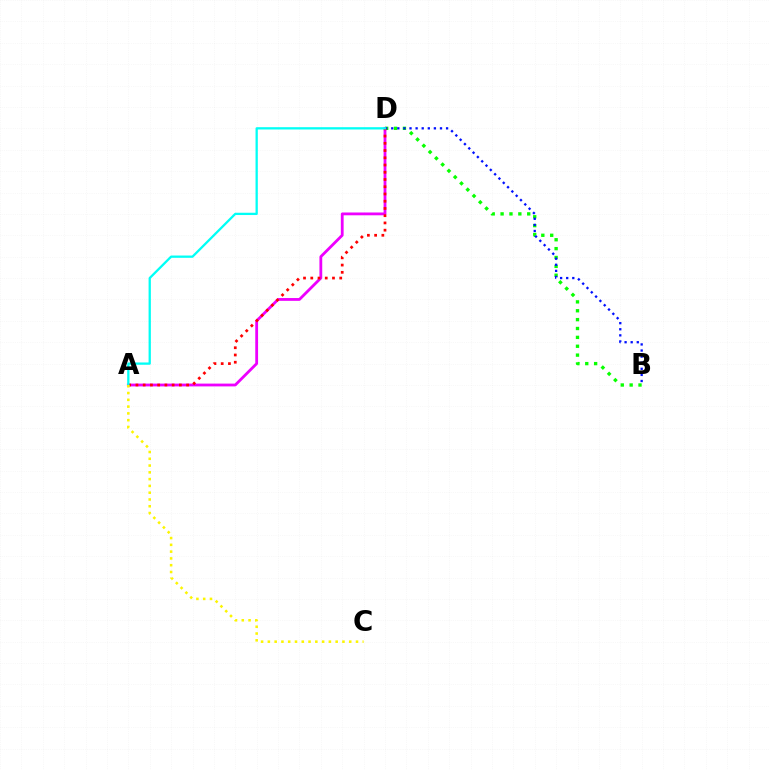{('B', 'D'): [{'color': '#08ff00', 'line_style': 'dotted', 'thickness': 2.41}, {'color': '#0010ff', 'line_style': 'dotted', 'thickness': 1.66}], ('A', 'D'): [{'color': '#ee00ff', 'line_style': 'solid', 'thickness': 2.02}, {'color': '#ff0000', 'line_style': 'dotted', 'thickness': 1.97}, {'color': '#00fff6', 'line_style': 'solid', 'thickness': 1.65}], ('A', 'C'): [{'color': '#fcf500', 'line_style': 'dotted', 'thickness': 1.84}]}